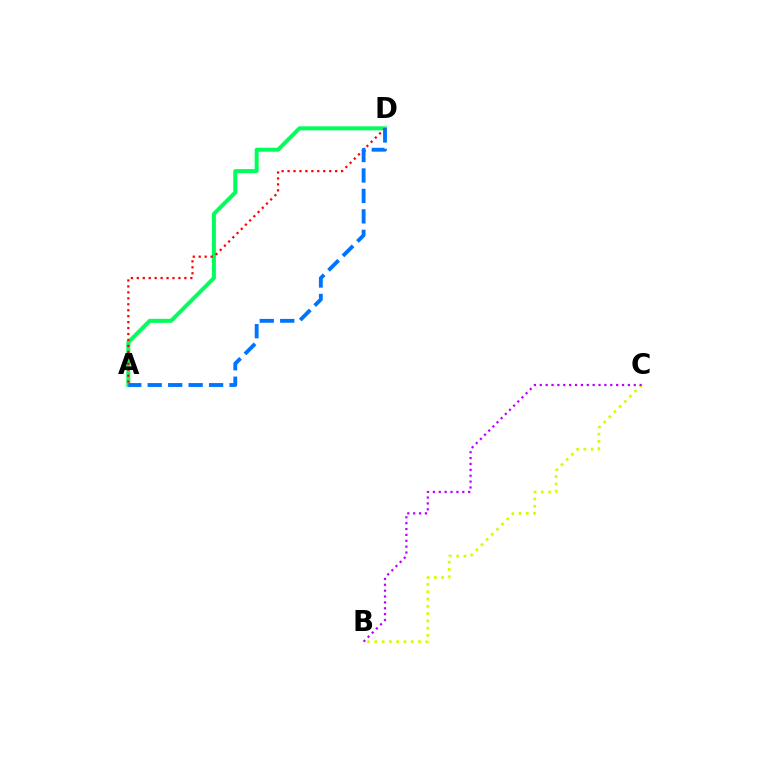{('A', 'D'): [{'color': '#00ff5c', 'line_style': 'solid', 'thickness': 2.88}, {'color': '#ff0000', 'line_style': 'dotted', 'thickness': 1.62}, {'color': '#0074ff', 'line_style': 'dashed', 'thickness': 2.78}], ('B', 'C'): [{'color': '#d1ff00', 'line_style': 'dotted', 'thickness': 1.98}, {'color': '#b900ff', 'line_style': 'dotted', 'thickness': 1.6}]}